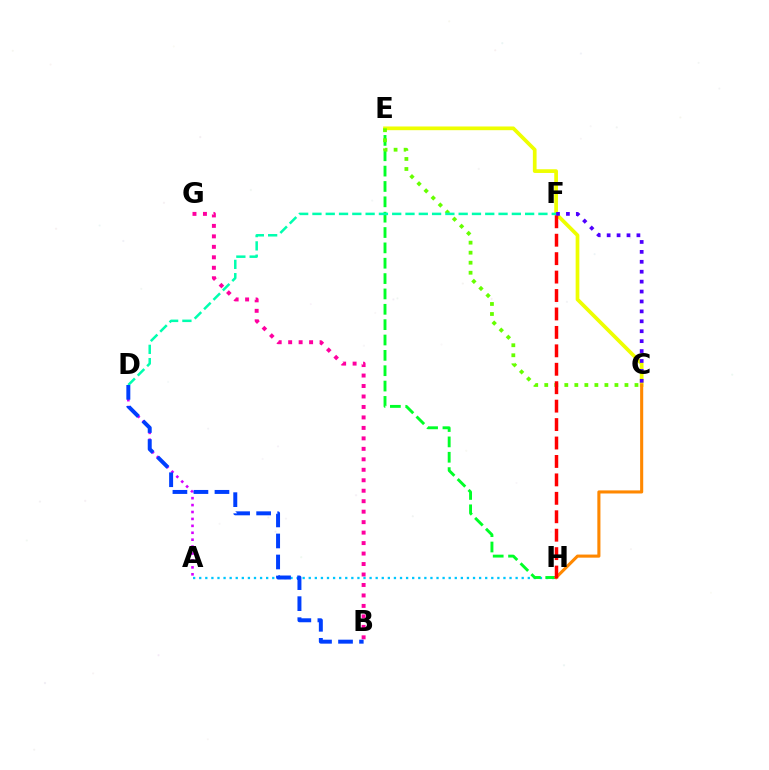{('B', 'G'): [{'color': '#ff00a0', 'line_style': 'dotted', 'thickness': 2.85}], ('A', 'H'): [{'color': '#00c7ff', 'line_style': 'dotted', 'thickness': 1.65}], ('E', 'H'): [{'color': '#00ff27', 'line_style': 'dashed', 'thickness': 2.09}], ('C', 'E'): [{'color': '#eeff00', 'line_style': 'solid', 'thickness': 2.67}, {'color': '#66ff00', 'line_style': 'dotted', 'thickness': 2.72}], ('A', 'D'): [{'color': '#d600ff', 'line_style': 'dotted', 'thickness': 1.88}], ('C', 'H'): [{'color': '#ff8800', 'line_style': 'solid', 'thickness': 2.23}], ('D', 'F'): [{'color': '#00ffaf', 'line_style': 'dashed', 'thickness': 1.81}], ('B', 'D'): [{'color': '#003fff', 'line_style': 'dashed', 'thickness': 2.86}], ('F', 'H'): [{'color': '#ff0000', 'line_style': 'dashed', 'thickness': 2.5}], ('C', 'F'): [{'color': '#4f00ff', 'line_style': 'dotted', 'thickness': 2.7}]}